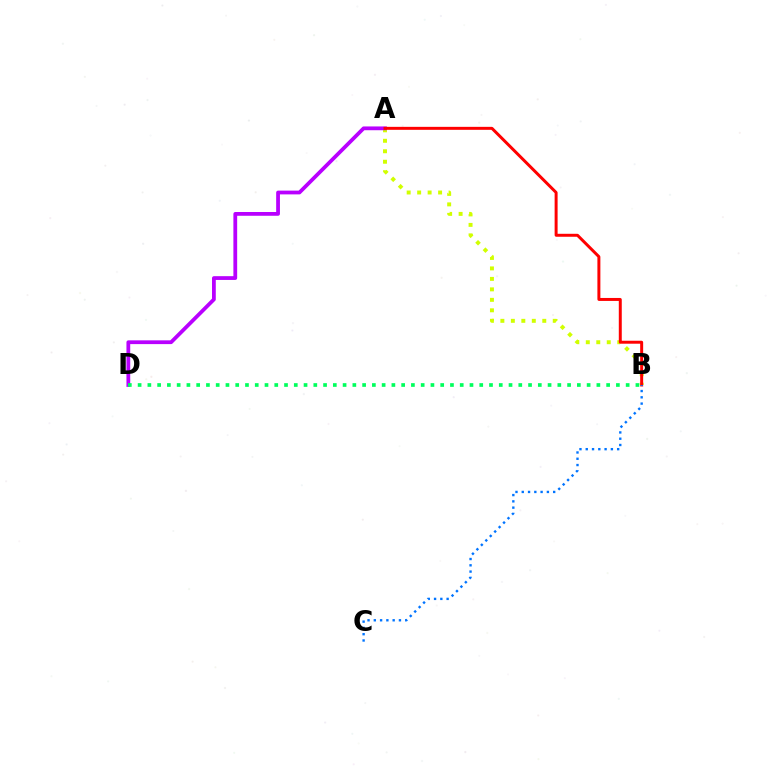{('A', 'B'): [{'color': '#d1ff00', 'line_style': 'dotted', 'thickness': 2.85}, {'color': '#ff0000', 'line_style': 'solid', 'thickness': 2.14}], ('A', 'D'): [{'color': '#b900ff', 'line_style': 'solid', 'thickness': 2.72}], ('B', 'D'): [{'color': '#00ff5c', 'line_style': 'dotted', 'thickness': 2.65}], ('B', 'C'): [{'color': '#0074ff', 'line_style': 'dotted', 'thickness': 1.71}]}